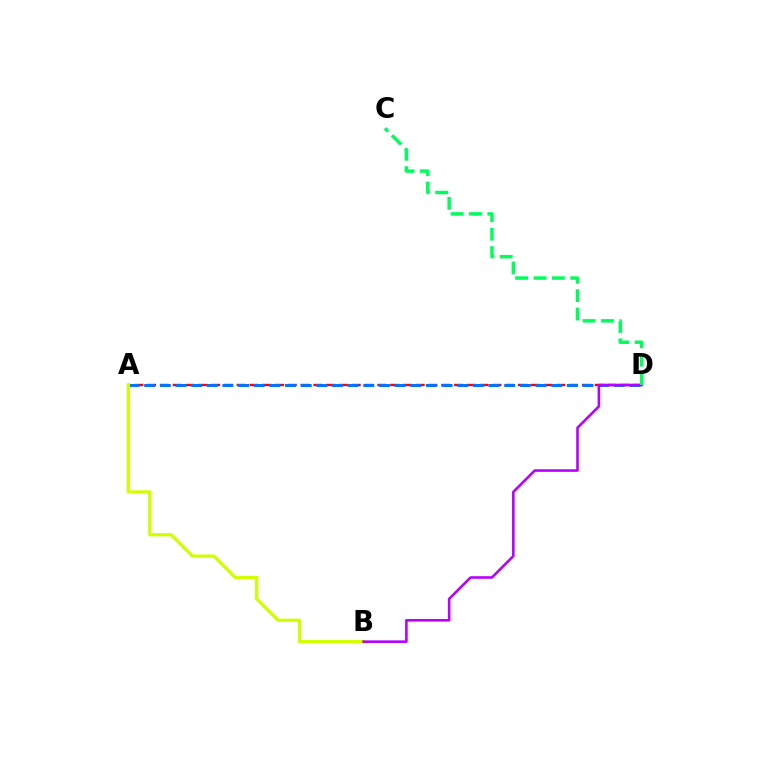{('A', 'D'): [{'color': '#ff0000', 'line_style': 'dashed', 'thickness': 1.74}, {'color': '#0074ff', 'line_style': 'dashed', 'thickness': 2.13}], ('A', 'B'): [{'color': '#d1ff00', 'line_style': 'solid', 'thickness': 2.36}], ('B', 'D'): [{'color': '#b900ff', 'line_style': 'solid', 'thickness': 1.87}], ('C', 'D'): [{'color': '#00ff5c', 'line_style': 'dashed', 'thickness': 2.5}]}